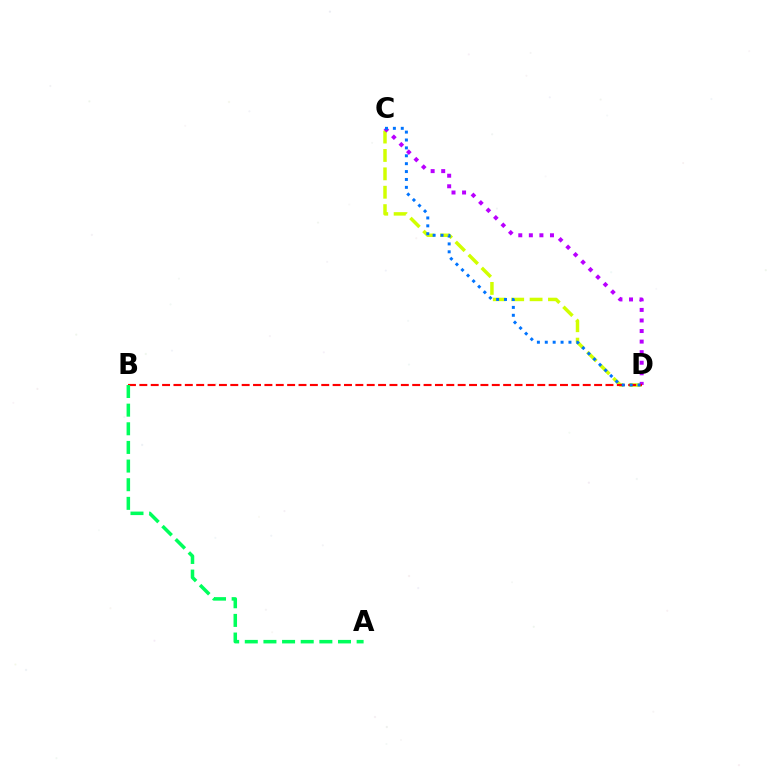{('C', 'D'): [{'color': '#d1ff00', 'line_style': 'dashed', 'thickness': 2.5}, {'color': '#b900ff', 'line_style': 'dotted', 'thickness': 2.87}, {'color': '#0074ff', 'line_style': 'dotted', 'thickness': 2.14}], ('B', 'D'): [{'color': '#ff0000', 'line_style': 'dashed', 'thickness': 1.54}], ('A', 'B'): [{'color': '#00ff5c', 'line_style': 'dashed', 'thickness': 2.53}]}